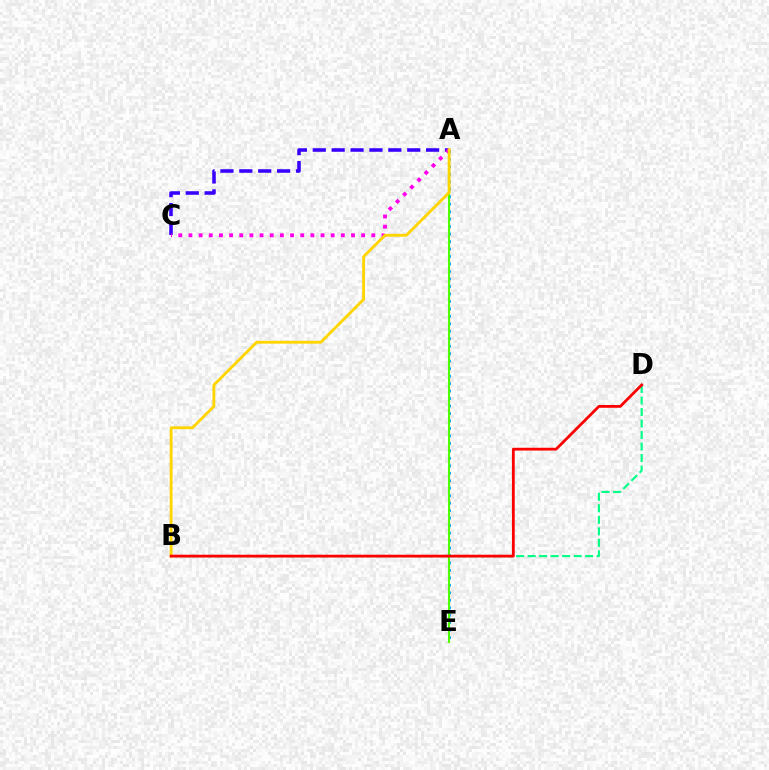{('A', 'E'): [{'color': '#009eff', 'line_style': 'dotted', 'thickness': 2.03}, {'color': '#4fff00', 'line_style': 'solid', 'thickness': 1.5}], ('A', 'C'): [{'color': '#3700ff', 'line_style': 'dashed', 'thickness': 2.57}, {'color': '#ff00ed', 'line_style': 'dotted', 'thickness': 2.76}], ('B', 'D'): [{'color': '#00ff86', 'line_style': 'dashed', 'thickness': 1.56}, {'color': '#ff0000', 'line_style': 'solid', 'thickness': 2.01}], ('A', 'B'): [{'color': '#ffd500', 'line_style': 'solid', 'thickness': 2.06}]}